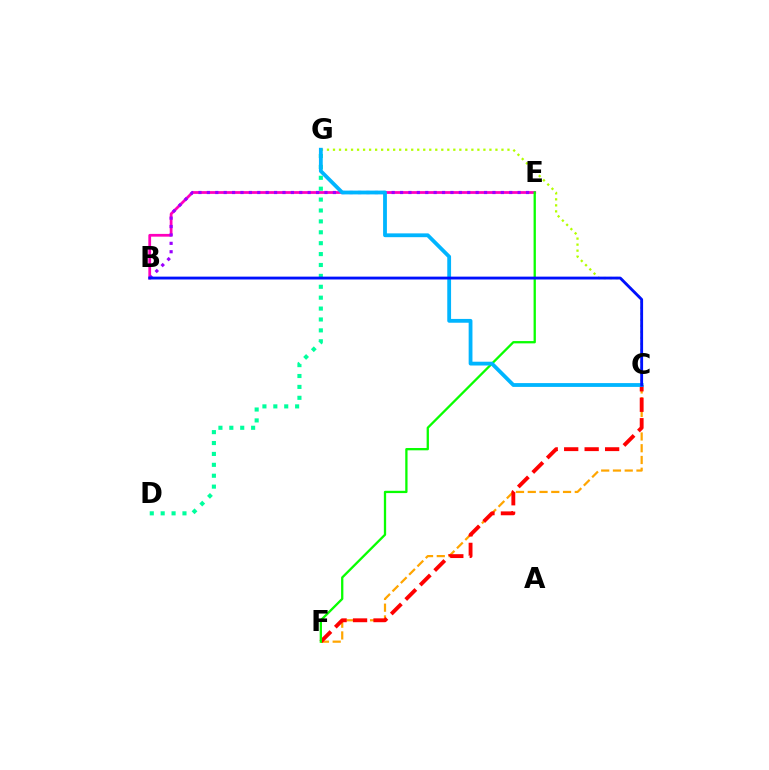{('C', 'F'): [{'color': '#ffa500', 'line_style': 'dashed', 'thickness': 1.6}, {'color': '#ff0000', 'line_style': 'dashed', 'thickness': 2.78}], ('D', 'G'): [{'color': '#00ff9d', 'line_style': 'dotted', 'thickness': 2.96}], ('C', 'G'): [{'color': '#b3ff00', 'line_style': 'dotted', 'thickness': 1.63}, {'color': '#00b5ff', 'line_style': 'solid', 'thickness': 2.74}], ('B', 'E'): [{'color': '#ff00bd', 'line_style': 'solid', 'thickness': 1.98}, {'color': '#9b00ff', 'line_style': 'dotted', 'thickness': 2.28}], ('E', 'F'): [{'color': '#08ff00', 'line_style': 'solid', 'thickness': 1.65}], ('B', 'C'): [{'color': '#0010ff', 'line_style': 'solid', 'thickness': 2.05}]}